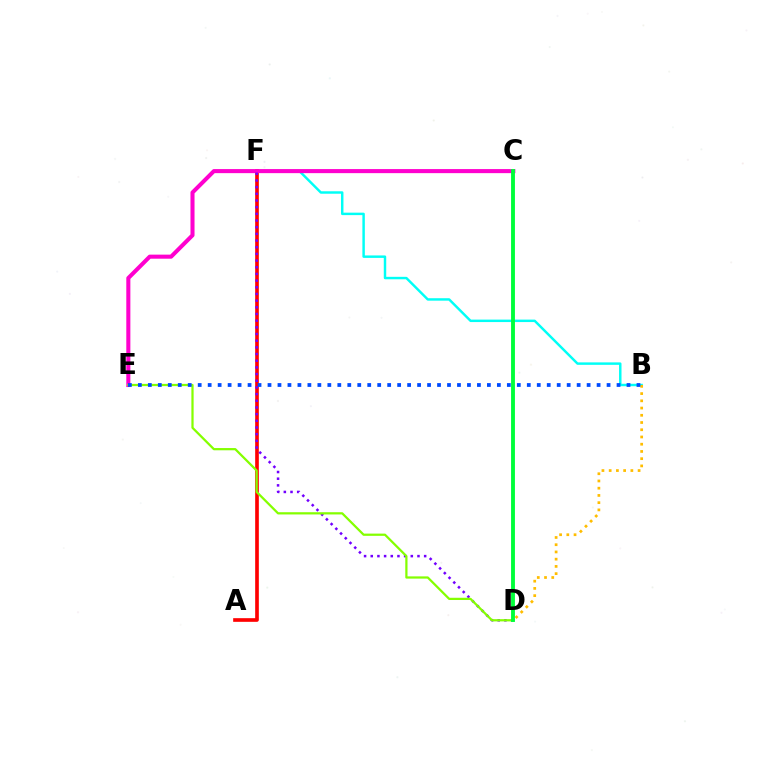{('B', 'F'): [{'color': '#00fff6', 'line_style': 'solid', 'thickness': 1.77}], ('A', 'F'): [{'color': '#ff0000', 'line_style': 'solid', 'thickness': 2.63}], ('C', 'E'): [{'color': '#ff00cf', 'line_style': 'solid', 'thickness': 2.93}], ('B', 'D'): [{'color': '#ffbd00', 'line_style': 'dotted', 'thickness': 1.96}], ('D', 'F'): [{'color': '#7200ff', 'line_style': 'dotted', 'thickness': 1.81}], ('D', 'E'): [{'color': '#84ff00', 'line_style': 'solid', 'thickness': 1.61}], ('C', 'D'): [{'color': '#00ff39', 'line_style': 'solid', 'thickness': 2.79}], ('B', 'E'): [{'color': '#004bff', 'line_style': 'dotted', 'thickness': 2.71}]}